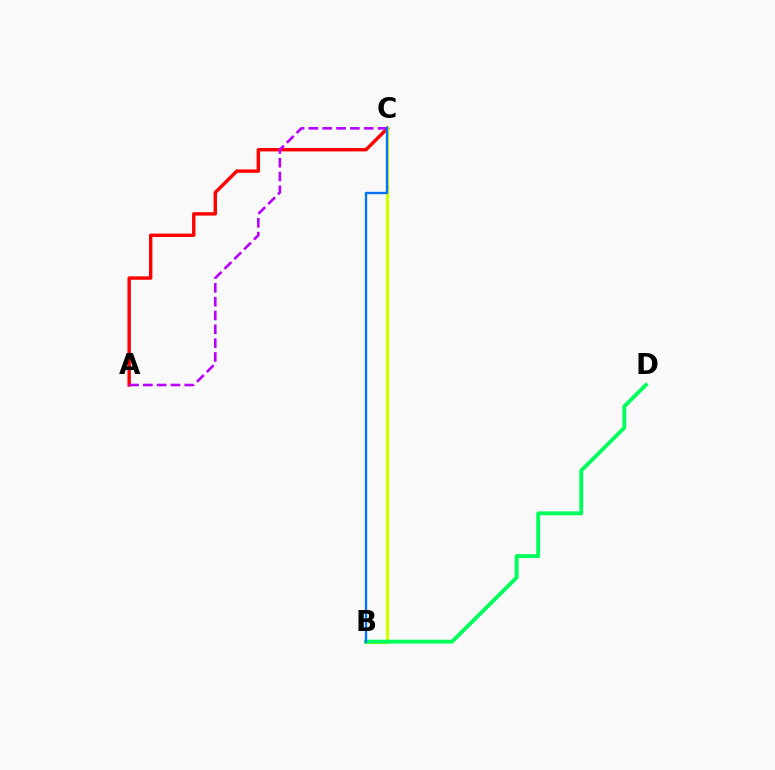{('A', 'C'): [{'color': '#ff0000', 'line_style': 'solid', 'thickness': 2.45}, {'color': '#b900ff', 'line_style': 'dashed', 'thickness': 1.88}], ('B', 'C'): [{'color': '#d1ff00', 'line_style': 'solid', 'thickness': 2.36}, {'color': '#0074ff', 'line_style': 'solid', 'thickness': 1.69}], ('B', 'D'): [{'color': '#00ff5c', 'line_style': 'solid', 'thickness': 2.78}]}